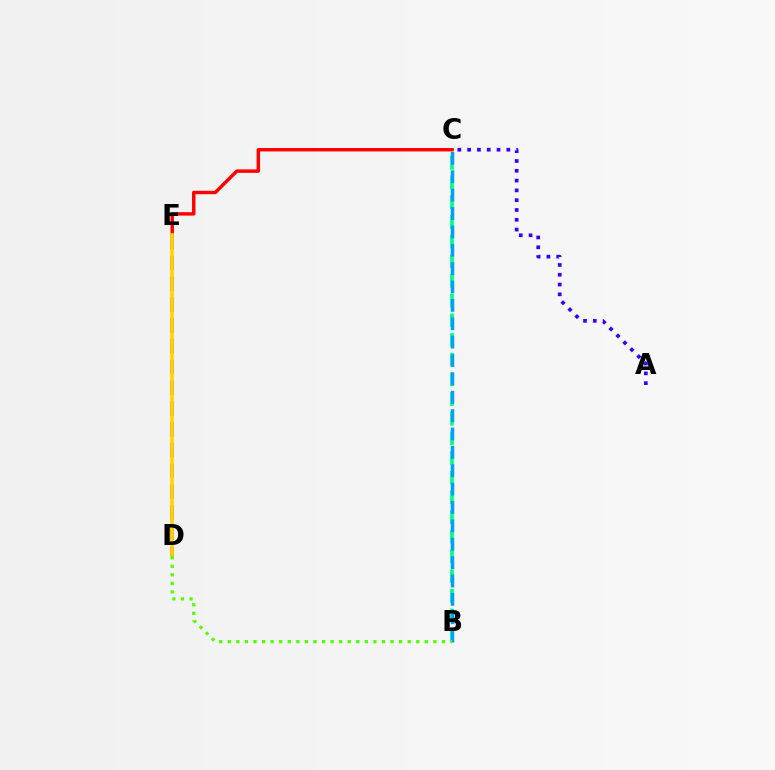{('A', 'C'): [{'color': '#3700ff', 'line_style': 'dotted', 'thickness': 2.66}], ('D', 'E'): [{'color': '#ff00ed', 'line_style': 'dashed', 'thickness': 2.82}, {'color': '#ffd500', 'line_style': 'solid', 'thickness': 2.66}], ('B', 'C'): [{'color': '#00ff86', 'line_style': 'dashed', 'thickness': 2.67}, {'color': '#009eff', 'line_style': 'dashed', 'thickness': 2.5}], ('C', 'E'): [{'color': '#ff0000', 'line_style': 'solid', 'thickness': 2.47}], ('B', 'D'): [{'color': '#4fff00', 'line_style': 'dotted', 'thickness': 2.33}]}